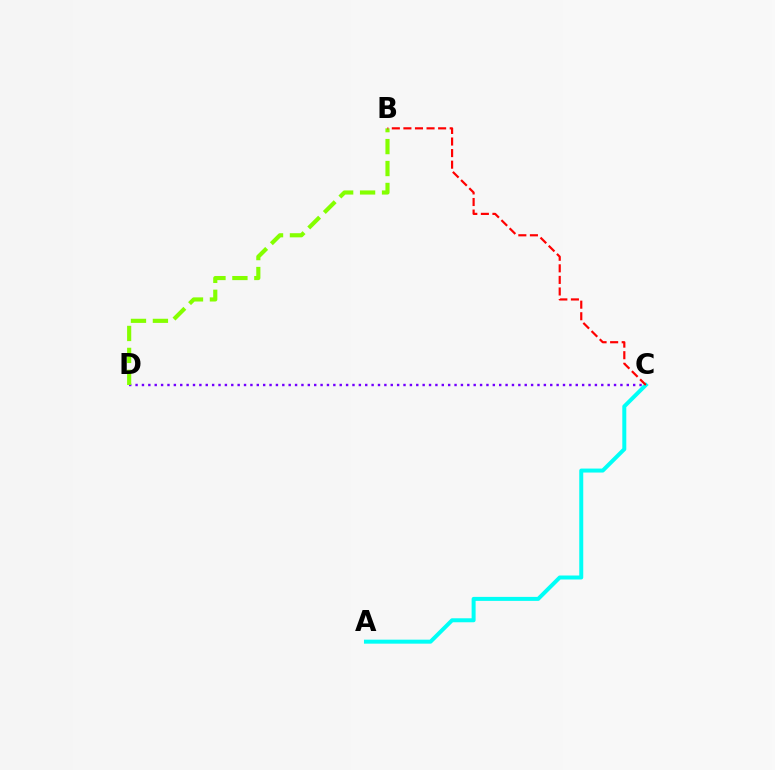{('C', 'D'): [{'color': '#7200ff', 'line_style': 'dotted', 'thickness': 1.73}], ('B', 'D'): [{'color': '#84ff00', 'line_style': 'dashed', 'thickness': 2.98}], ('A', 'C'): [{'color': '#00fff6', 'line_style': 'solid', 'thickness': 2.87}], ('B', 'C'): [{'color': '#ff0000', 'line_style': 'dashed', 'thickness': 1.57}]}